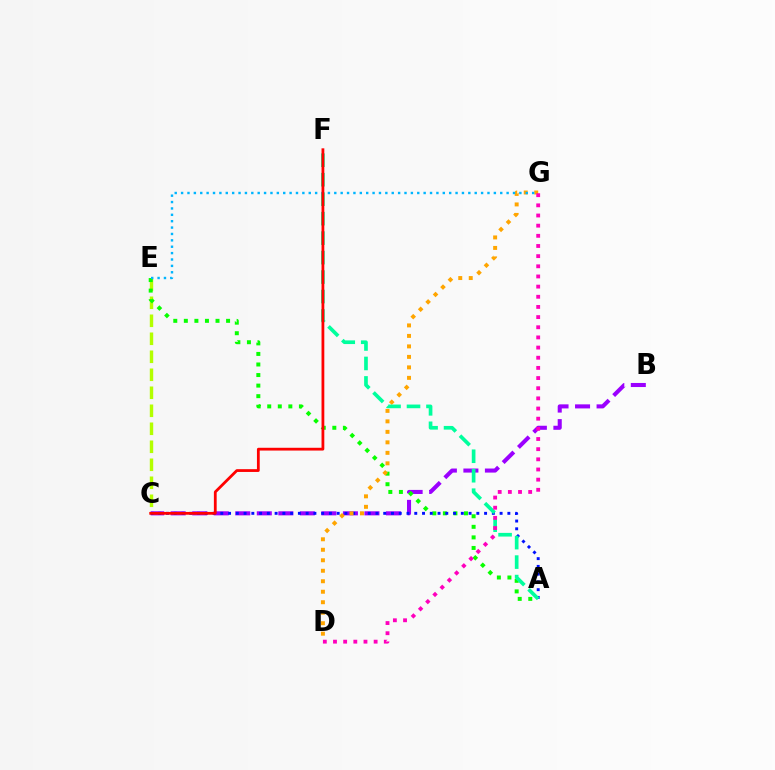{('B', 'C'): [{'color': '#9b00ff', 'line_style': 'dashed', 'thickness': 2.92}], ('C', 'E'): [{'color': '#b3ff00', 'line_style': 'dashed', 'thickness': 2.45}], ('A', 'E'): [{'color': '#08ff00', 'line_style': 'dotted', 'thickness': 2.87}], ('A', 'C'): [{'color': '#0010ff', 'line_style': 'dotted', 'thickness': 2.11}], ('D', 'G'): [{'color': '#ffa500', 'line_style': 'dotted', 'thickness': 2.85}, {'color': '#ff00bd', 'line_style': 'dotted', 'thickness': 2.76}], ('A', 'F'): [{'color': '#00ff9d', 'line_style': 'dashed', 'thickness': 2.65}], ('E', 'G'): [{'color': '#00b5ff', 'line_style': 'dotted', 'thickness': 1.73}], ('C', 'F'): [{'color': '#ff0000', 'line_style': 'solid', 'thickness': 2.0}]}